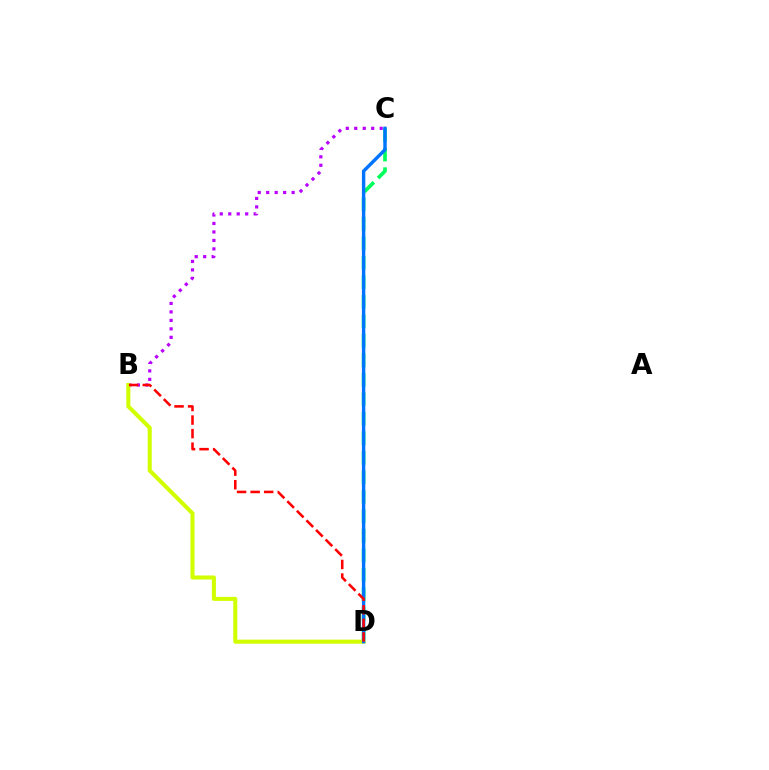{('B', 'C'): [{'color': '#b900ff', 'line_style': 'dotted', 'thickness': 2.3}], ('C', 'D'): [{'color': '#00ff5c', 'line_style': 'dashed', 'thickness': 2.65}, {'color': '#0074ff', 'line_style': 'solid', 'thickness': 2.45}], ('B', 'D'): [{'color': '#d1ff00', 'line_style': 'solid', 'thickness': 2.92}, {'color': '#ff0000', 'line_style': 'dashed', 'thickness': 1.84}]}